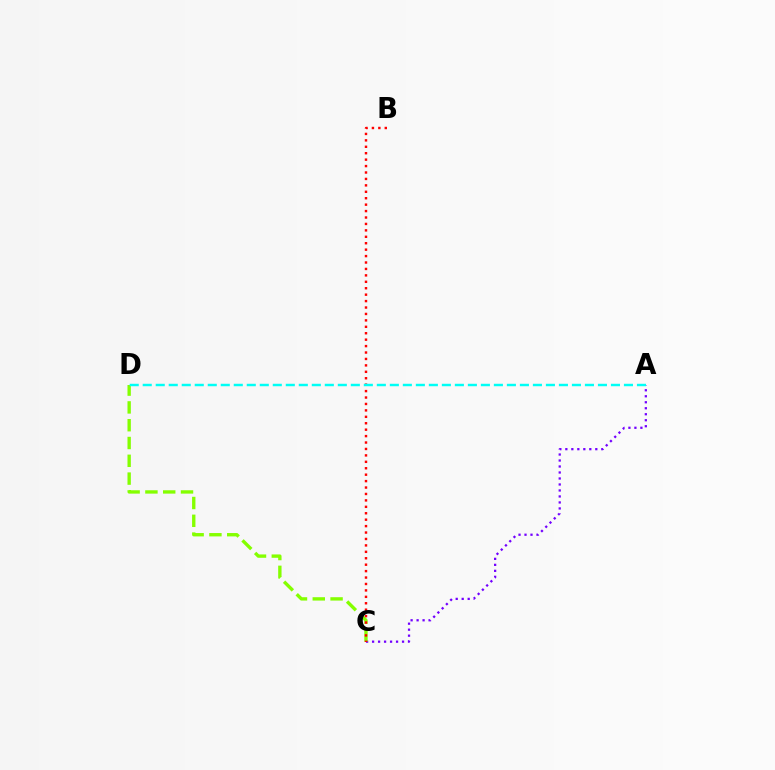{('A', 'C'): [{'color': '#7200ff', 'line_style': 'dotted', 'thickness': 1.63}], ('C', 'D'): [{'color': '#84ff00', 'line_style': 'dashed', 'thickness': 2.42}], ('B', 'C'): [{'color': '#ff0000', 'line_style': 'dotted', 'thickness': 1.75}], ('A', 'D'): [{'color': '#00fff6', 'line_style': 'dashed', 'thickness': 1.77}]}